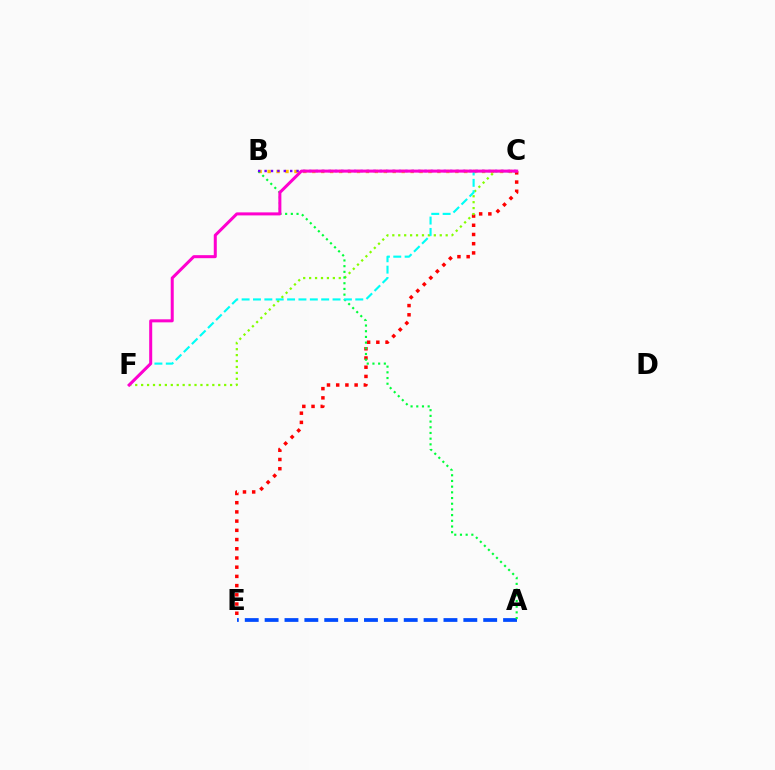{('C', 'E'): [{'color': '#ff0000', 'line_style': 'dotted', 'thickness': 2.5}], ('C', 'F'): [{'color': '#84ff00', 'line_style': 'dotted', 'thickness': 1.61}, {'color': '#00fff6', 'line_style': 'dashed', 'thickness': 1.54}, {'color': '#ff00cf', 'line_style': 'solid', 'thickness': 2.18}], ('A', 'E'): [{'color': '#004bff', 'line_style': 'dashed', 'thickness': 2.7}], ('B', 'C'): [{'color': '#ffbd00', 'line_style': 'dotted', 'thickness': 2.43}, {'color': '#7200ff', 'line_style': 'dotted', 'thickness': 1.74}], ('A', 'B'): [{'color': '#00ff39', 'line_style': 'dotted', 'thickness': 1.55}]}